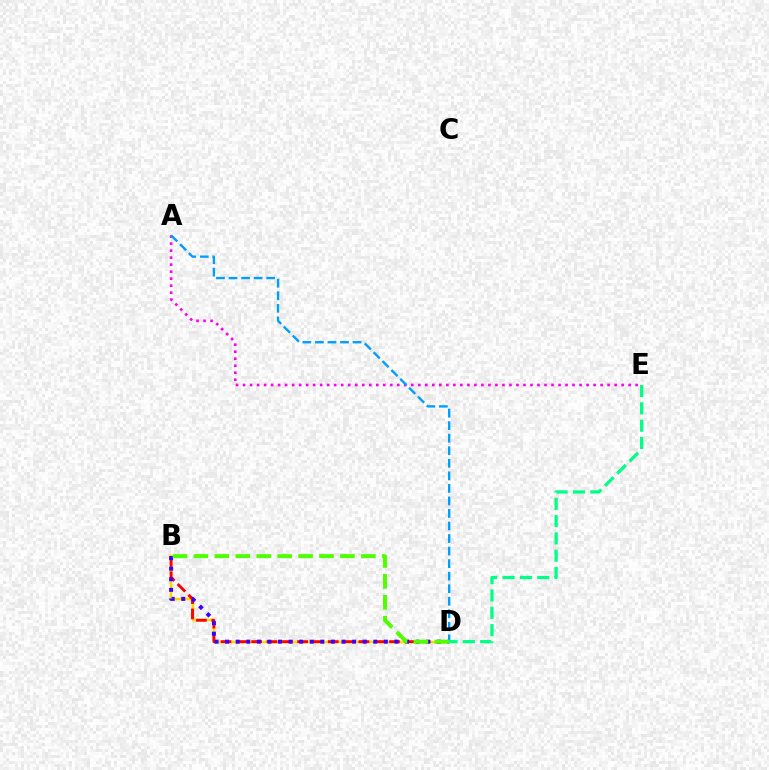{('B', 'D'): [{'color': '#ffd500', 'line_style': 'solid', 'thickness': 1.78}, {'color': '#ff0000', 'line_style': 'dashed', 'thickness': 2.08}, {'color': '#3700ff', 'line_style': 'dotted', 'thickness': 2.88}, {'color': '#4fff00', 'line_style': 'dashed', 'thickness': 2.84}], ('A', 'E'): [{'color': '#ff00ed', 'line_style': 'dotted', 'thickness': 1.9}], ('A', 'D'): [{'color': '#009eff', 'line_style': 'dashed', 'thickness': 1.7}], ('D', 'E'): [{'color': '#00ff86', 'line_style': 'dashed', 'thickness': 2.35}]}